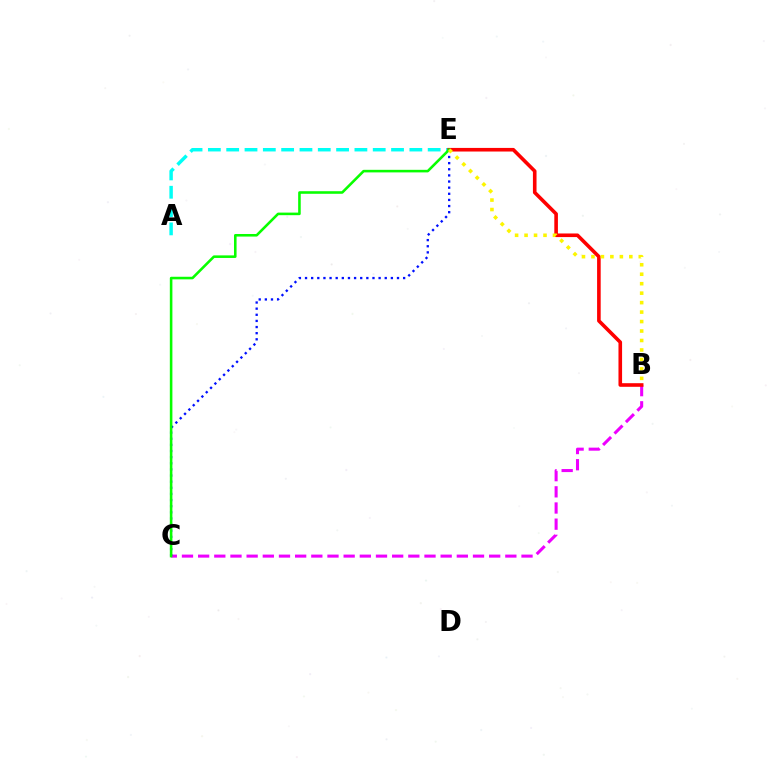{('B', 'C'): [{'color': '#ee00ff', 'line_style': 'dashed', 'thickness': 2.2}], ('A', 'E'): [{'color': '#00fff6', 'line_style': 'dashed', 'thickness': 2.49}], ('B', 'E'): [{'color': '#ff0000', 'line_style': 'solid', 'thickness': 2.6}, {'color': '#fcf500', 'line_style': 'dotted', 'thickness': 2.57}], ('C', 'E'): [{'color': '#0010ff', 'line_style': 'dotted', 'thickness': 1.67}, {'color': '#08ff00', 'line_style': 'solid', 'thickness': 1.85}]}